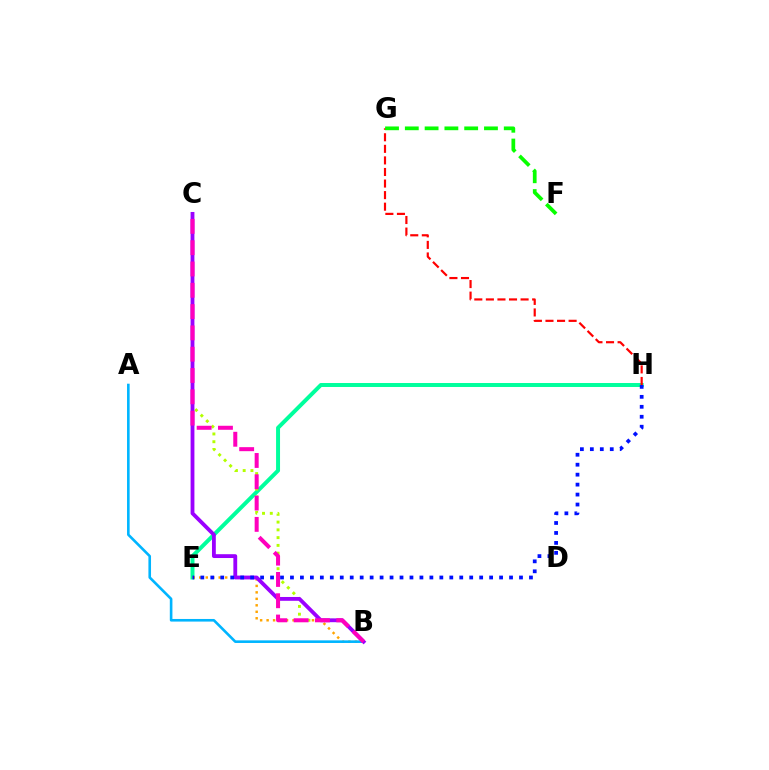{('E', 'H'): [{'color': '#00ff9d', 'line_style': 'solid', 'thickness': 2.86}, {'color': '#0010ff', 'line_style': 'dotted', 'thickness': 2.71}], ('B', 'E'): [{'color': '#ffa500', 'line_style': 'dotted', 'thickness': 1.76}], ('A', 'B'): [{'color': '#00b5ff', 'line_style': 'solid', 'thickness': 1.88}], ('B', 'C'): [{'color': '#b3ff00', 'line_style': 'dotted', 'thickness': 2.11}, {'color': '#9b00ff', 'line_style': 'solid', 'thickness': 2.75}, {'color': '#ff00bd', 'line_style': 'dashed', 'thickness': 2.89}], ('G', 'H'): [{'color': '#ff0000', 'line_style': 'dashed', 'thickness': 1.57}], ('F', 'G'): [{'color': '#08ff00', 'line_style': 'dashed', 'thickness': 2.69}]}